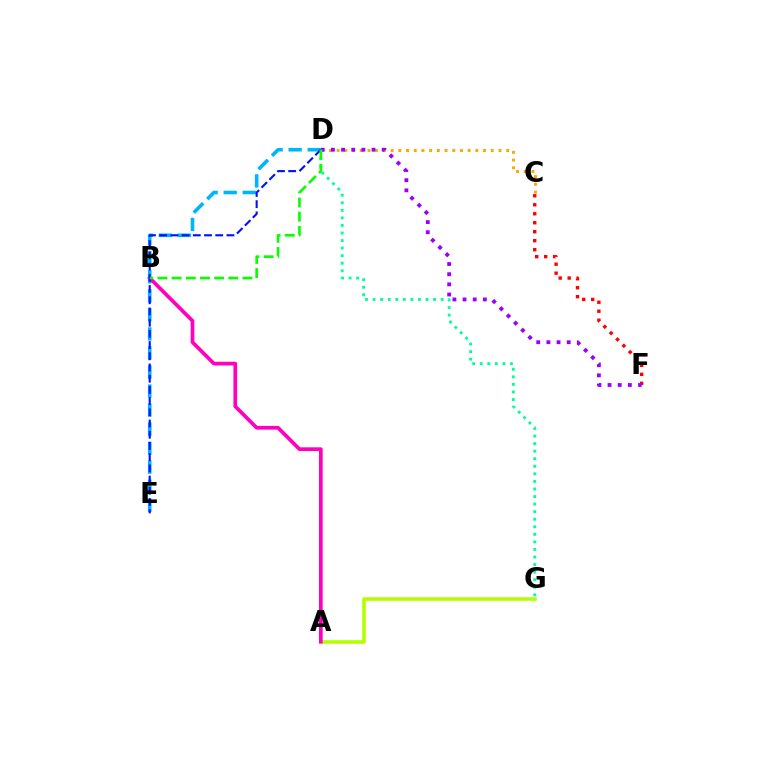{('C', 'F'): [{'color': '#ff0000', 'line_style': 'dotted', 'thickness': 2.44}], ('C', 'D'): [{'color': '#ffa500', 'line_style': 'dotted', 'thickness': 2.09}], ('A', 'G'): [{'color': '#b3ff00', 'line_style': 'solid', 'thickness': 2.6}], ('D', 'E'): [{'color': '#00b5ff', 'line_style': 'dashed', 'thickness': 2.59}, {'color': '#0010ff', 'line_style': 'dashed', 'thickness': 1.52}], ('A', 'B'): [{'color': '#ff00bd', 'line_style': 'solid', 'thickness': 2.66}], ('D', 'F'): [{'color': '#9b00ff', 'line_style': 'dotted', 'thickness': 2.76}], ('D', 'G'): [{'color': '#00ff9d', 'line_style': 'dotted', 'thickness': 2.05}], ('B', 'D'): [{'color': '#08ff00', 'line_style': 'dashed', 'thickness': 1.93}]}